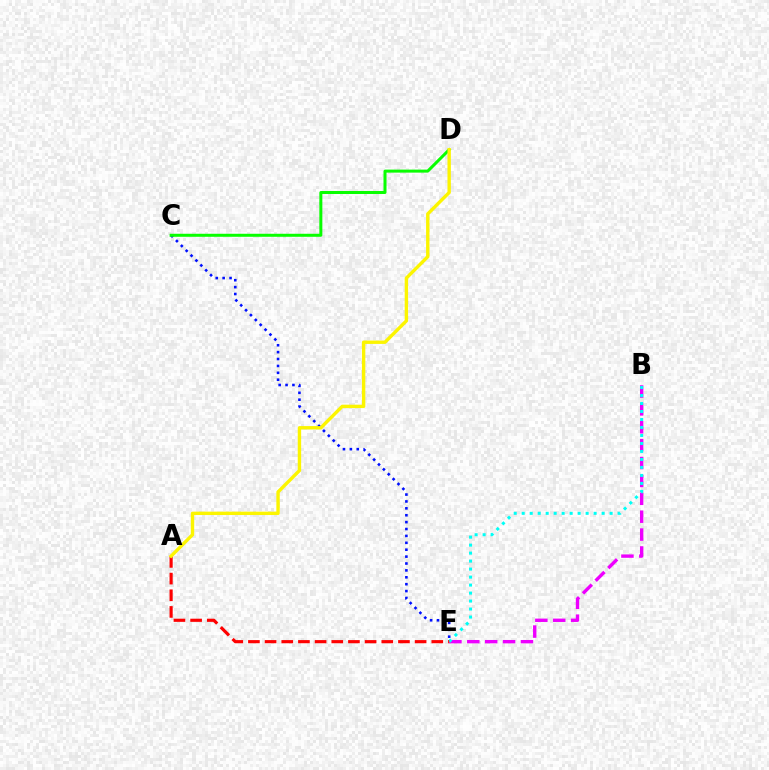{('C', 'E'): [{'color': '#0010ff', 'line_style': 'dotted', 'thickness': 1.87}], ('B', 'E'): [{'color': '#ee00ff', 'line_style': 'dashed', 'thickness': 2.43}, {'color': '#00fff6', 'line_style': 'dotted', 'thickness': 2.17}], ('C', 'D'): [{'color': '#08ff00', 'line_style': 'solid', 'thickness': 2.17}], ('A', 'E'): [{'color': '#ff0000', 'line_style': 'dashed', 'thickness': 2.26}], ('A', 'D'): [{'color': '#fcf500', 'line_style': 'solid', 'thickness': 2.44}]}